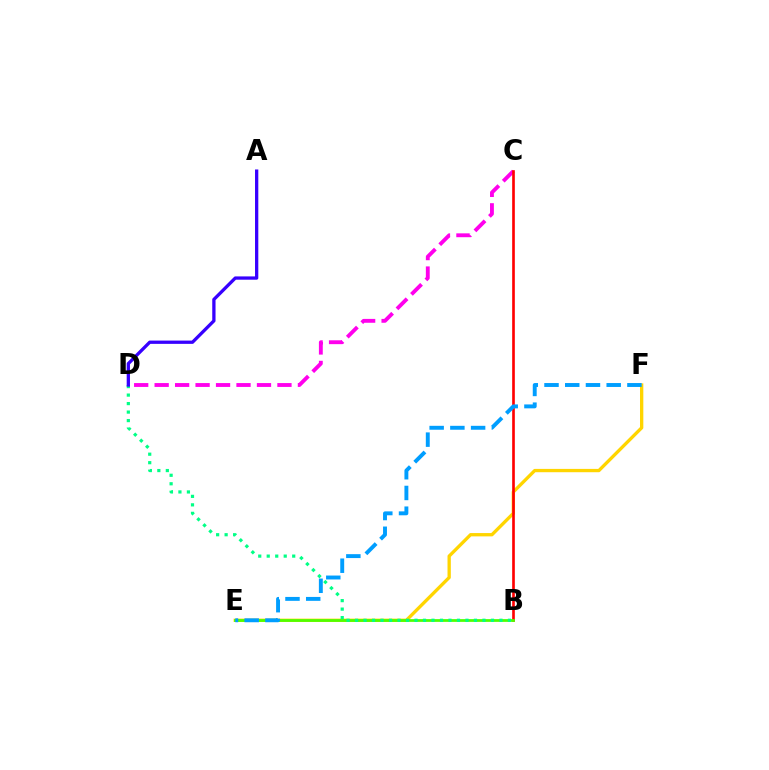{('C', 'D'): [{'color': '#ff00ed', 'line_style': 'dashed', 'thickness': 2.78}], ('E', 'F'): [{'color': '#ffd500', 'line_style': 'solid', 'thickness': 2.39}, {'color': '#009eff', 'line_style': 'dashed', 'thickness': 2.82}], ('B', 'C'): [{'color': '#ff0000', 'line_style': 'solid', 'thickness': 1.9}], ('B', 'E'): [{'color': '#4fff00', 'line_style': 'solid', 'thickness': 1.99}], ('B', 'D'): [{'color': '#00ff86', 'line_style': 'dotted', 'thickness': 2.31}], ('A', 'D'): [{'color': '#3700ff', 'line_style': 'solid', 'thickness': 2.37}]}